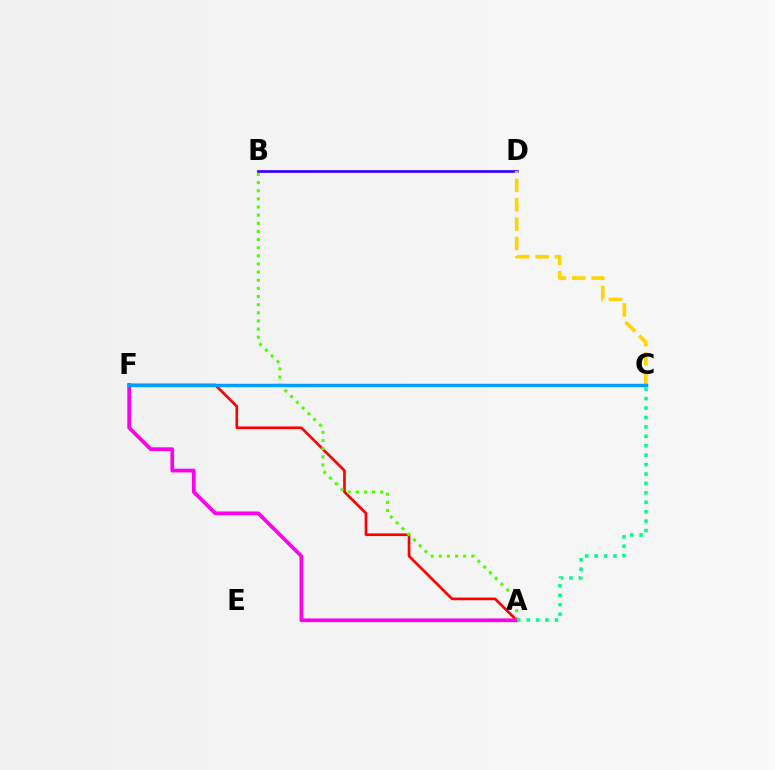{('A', 'F'): [{'color': '#ff0000', 'line_style': 'solid', 'thickness': 1.92}, {'color': '#ff00ed', 'line_style': 'solid', 'thickness': 2.68}], ('A', 'B'): [{'color': '#4fff00', 'line_style': 'dotted', 'thickness': 2.21}], ('B', 'D'): [{'color': '#3700ff', 'line_style': 'solid', 'thickness': 1.94}], ('A', 'C'): [{'color': '#00ff86', 'line_style': 'dotted', 'thickness': 2.56}], ('C', 'D'): [{'color': '#ffd500', 'line_style': 'dashed', 'thickness': 2.63}], ('C', 'F'): [{'color': '#009eff', 'line_style': 'solid', 'thickness': 2.47}]}